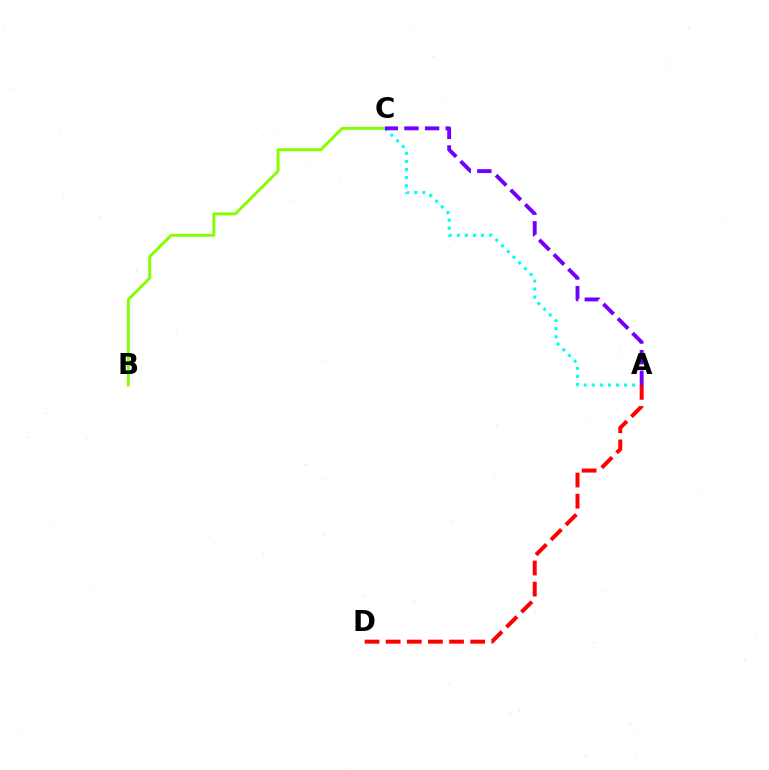{('B', 'C'): [{'color': '#84ff00', 'line_style': 'solid', 'thickness': 2.11}], ('A', 'C'): [{'color': '#00fff6', 'line_style': 'dotted', 'thickness': 2.2}, {'color': '#7200ff', 'line_style': 'dashed', 'thickness': 2.8}], ('A', 'D'): [{'color': '#ff0000', 'line_style': 'dashed', 'thickness': 2.87}]}